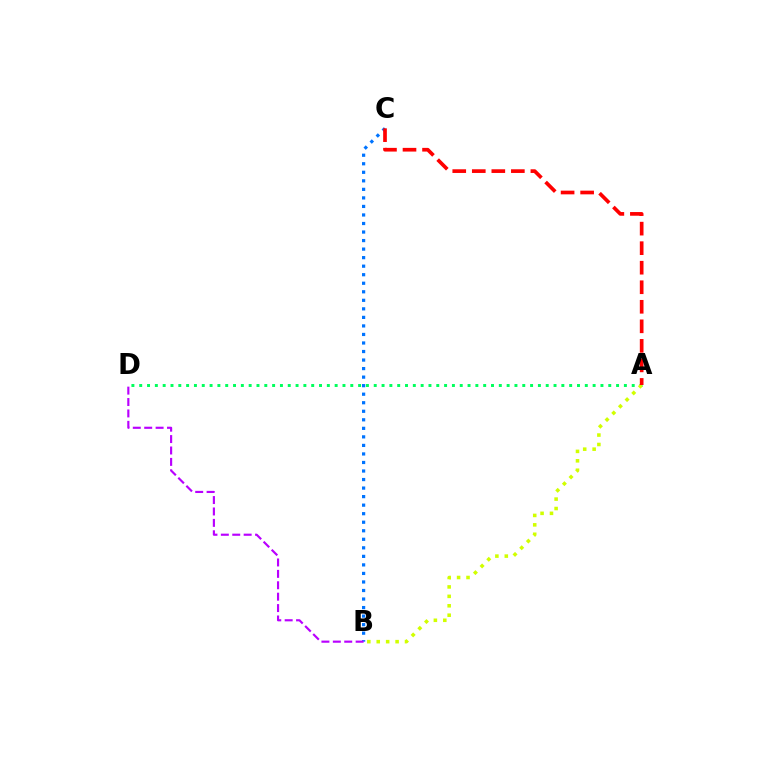{('B', 'C'): [{'color': '#0074ff', 'line_style': 'dotted', 'thickness': 2.32}], ('A', 'D'): [{'color': '#00ff5c', 'line_style': 'dotted', 'thickness': 2.12}], ('A', 'B'): [{'color': '#d1ff00', 'line_style': 'dotted', 'thickness': 2.56}], ('A', 'C'): [{'color': '#ff0000', 'line_style': 'dashed', 'thickness': 2.65}], ('B', 'D'): [{'color': '#b900ff', 'line_style': 'dashed', 'thickness': 1.55}]}